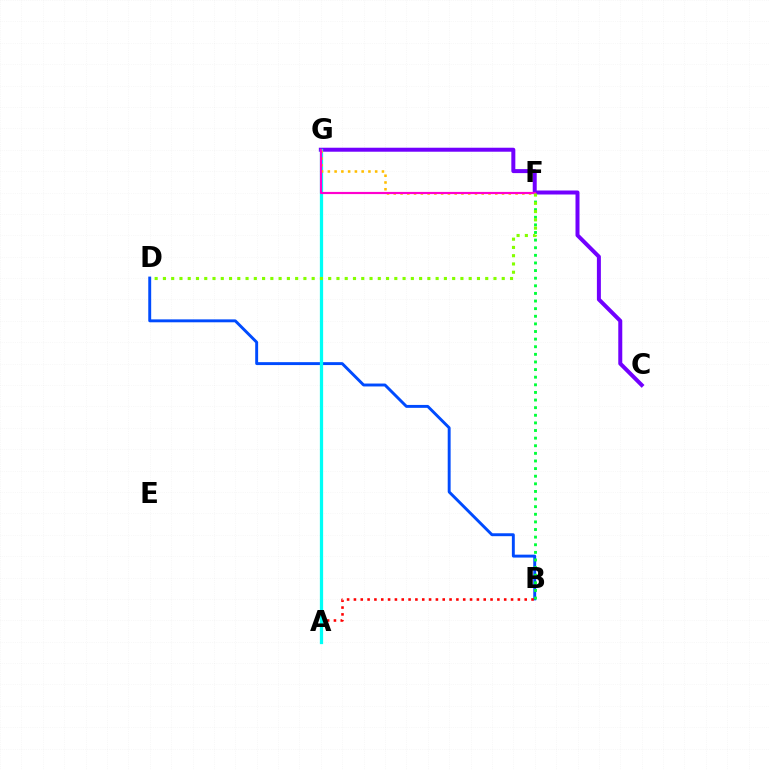{('B', 'D'): [{'color': '#004bff', 'line_style': 'solid', 'thickness': 2.1}], ('B', 'F'): [{'color': '#00ff39', 'line_style': 'dotted', 'thickness': 2.07}], ('C', 'G'): [{'color': '#7200ff', 'line_style': 'solid', 'thickness': 2.87}], ('A', 'B'): [{'color': '#ff0000', 'line_style': 'dotted', 'thickness': 1.86}], ('A', 'G'): [{'color': '#00fff6', 'line_style': 'solid', 'thickness': 2.34}], ('F', 'G'): [{'color': '#ffbd00', 'line_style': 'dotted', 'thickness': 1.84}, {'color': '#ff00cf', 'line_style': 'solid', 'thickness': 1.56}], ('D', 'F'): [{'color': '#84ff00', 'line_style': 'dotted', 'thickness': 2.25}]}